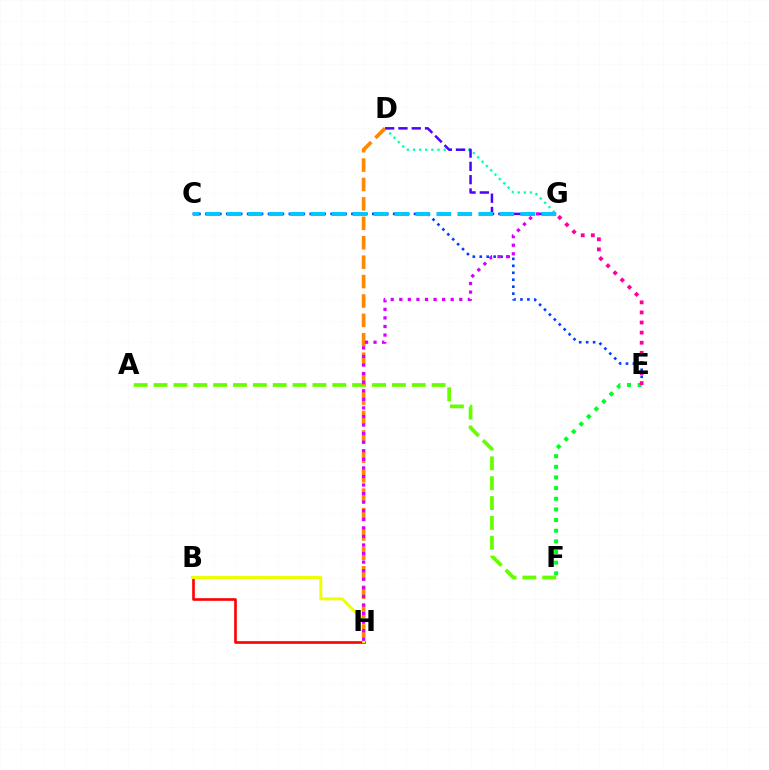{('B', 'H'): [{'color': '#ff0000', 'line_style': 'solid', 'thickness': 1.9}, {'color': '#eeff00', 'line_style': 'solid', 'thickness': 2.11}], ('D', 'G'): [{'color': '#00ffaf', 'line_style': 'dotted', 'thickness': 1.66}, {'color': '#4f00ff', 'line_style': 'dashed', 'thickness': 1.81}], ('A', 'F'): [{'color': '#66ff00', 'line_style': 'dashed', 'thickness': 2.7}], ('C', 'E'): [{'color': '#003fff', 'line_style': 'dotted', 'thickness': 1.89}], ('E', 'F'): [{'color': '#00ff27', 'line_style': 'dotted', 'thickness': 2.89}], ('D', 'H'): [{'color': '#ff8800', 'line_style': 'dashed', 'thickness': 2.64}], ('G', 'H'): [{'color': '#d600ff', 'line_style': 'dotted', 'thickness': 2.33}], ('E', 'G'): [{'color': '#ff00a0', 'line_style': 'dotted', 'thickness': 2.74}], ('C', 'G'): [{'color': '#00c7ff', 'line_style': 'dashed', 'thickness': 2.85}]}